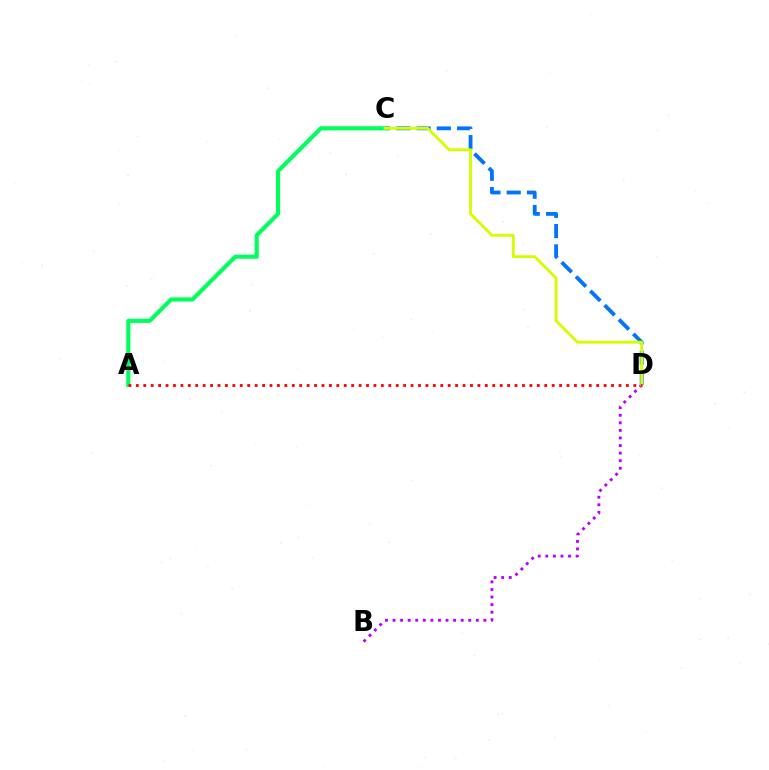{('B', 'D'): [{'color': '#b900ff', 'line_style': 'dotted', 'thickness': 2.06}], ('C', 'D'): [{'color': '#0074ff', 'line_style': 'dashed', 'thickness': 2.75}, {'color': '#d1ff00', 'line_style': 'solid', 'thickness': 2.05}], ('A', 'C'): [{'color': '#00ff5c', 'line_style': 'solid', 'thickness': 2.98}], ('A', 'D'): [{'color': '#ff0000', 'line_style': 'dotted', 'thickness': 2.02}]}